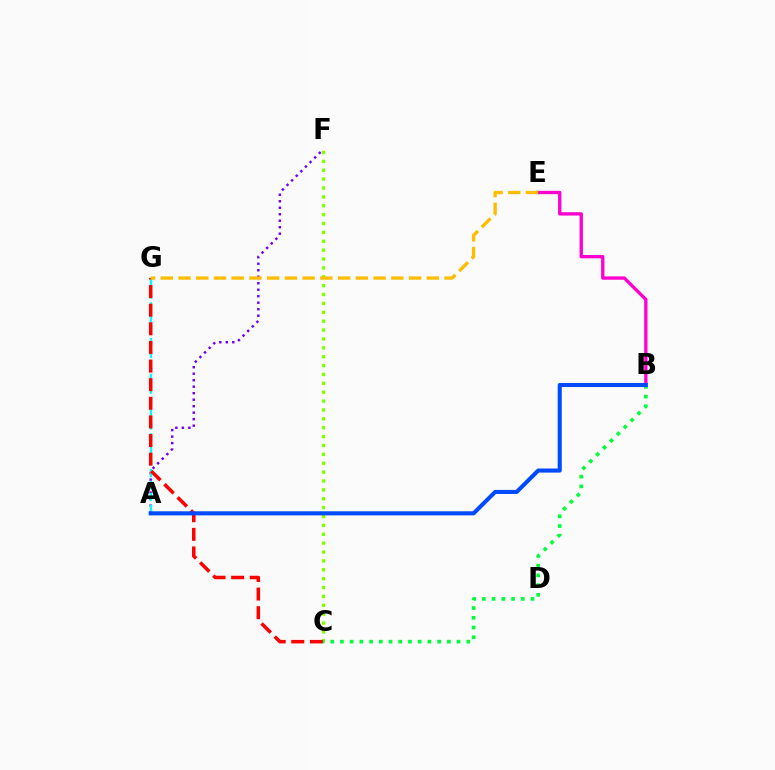{('A', 'F'): [{'color': '#7200ff', 'line_style': 'dotted', 'thickness': 1.76}], ('C', 'F'): [{'color': '#84ff00', 'line_style': 'dotted', 'thickness': 2.41}], ('B', 'E'): [{'color': '#ff00cf', 'line_style': 'solid', 'thickness': 2.4}], ('A', 'G'): [{'color': '#00fff6', 'line_style': 'dashed', 'thickness': 1.62}], ('C', 'G'): [{'color': '#ff0000', 'line_style': 'dashed', 'thickness': 2.53}], ('B', 'C'): [{'color': '#00ff39', 'line_style': 'dotted', 'thickness': 2.64}], ('E', 'G'): [{'color': '#ffbd00', 'line_style': 'dashed', 'thickness': 2.41}], ('A', 'B'): [{'color': '#004bff', 'line_style': 'solid', 'thickness': 2.94}]}